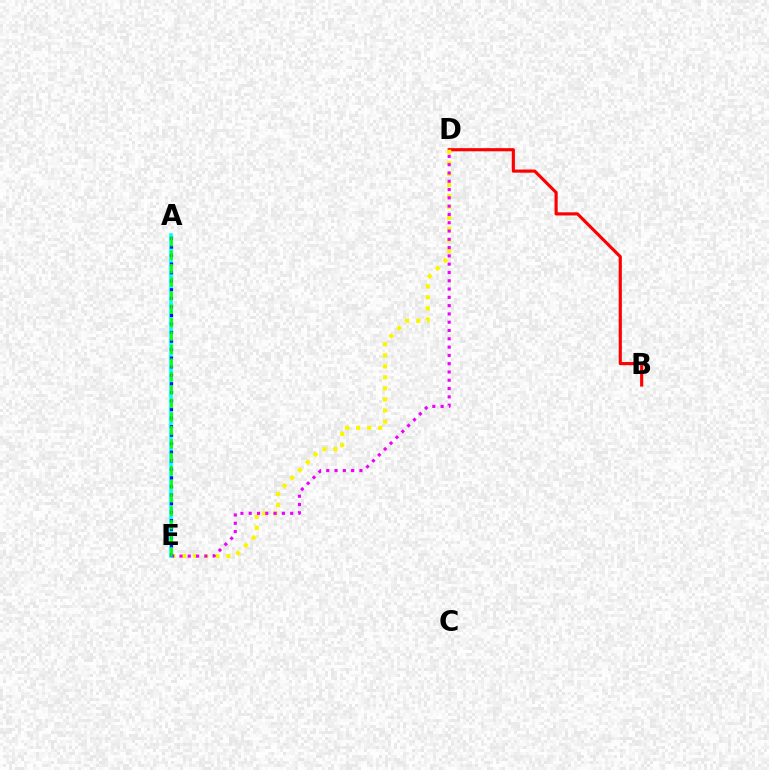{('B', 'D'): [{'color': '#ff0000', 'line_style': 'solid', 'thickness': 2.26}], ('D', 'E'): [{'color': '#fcf500', 'line_style': 'dotted', 'thickness': 3.0}, {'color': '#ee00ff', 'line_style': 'dotted', 'thickness': 2.25}], ('A', 'E'): [{'color': '#00fff6', 'line_style': 'solid', 'thickness': 2.61}, {'color': '#0010ff', 'line_style': 'dotted', 'thickness': 2.32}, {'color': '#08ff00', 'line_style': 'dashed', 'thickness': 1.83}]}